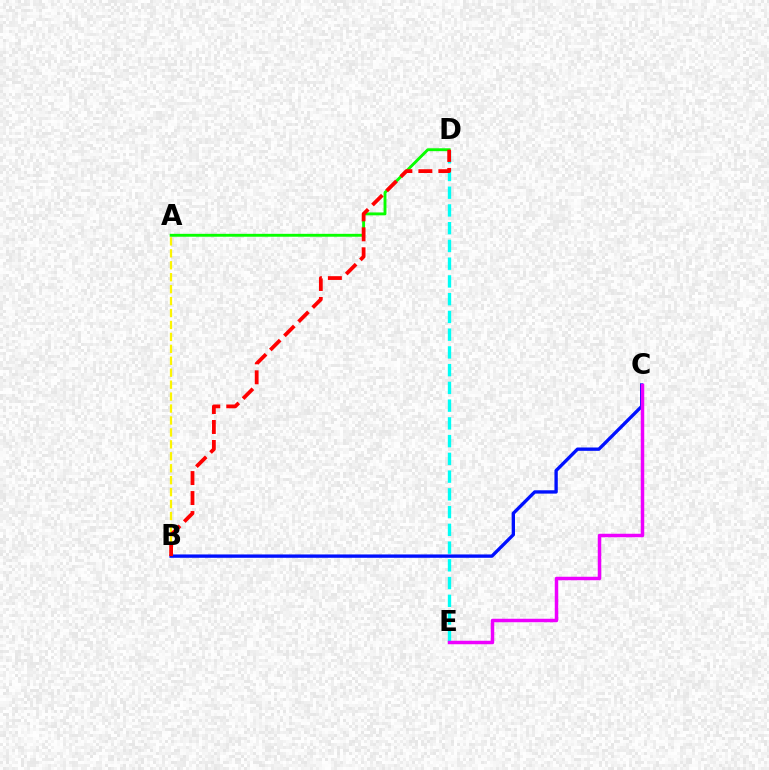{('A', 'D'): [{'color': '#08ff00', 'line_style': 'solid', 'thickness': 2.08}], ('B', 'C'): [{'color': '#0010ff', 'line_style': 'solid', 'thickness': 2.4}], ('D', 'E'): [{'color': '#00fff6', 'line_style': 'dashed', 'thickness': 2.41}], ('C', 'E'): [{'color': '#ee00ff', 'line_style': 'solid', 'thickness': 2.51}], ('A', 'B'): [{'color': '#fcf500', 'line_style': 'dashed', 'thickness': 1.62}], ('B', 'D'): [{'color': '#ff0000', 'line_style': 'dashed', 'thickness': 2.71}]}